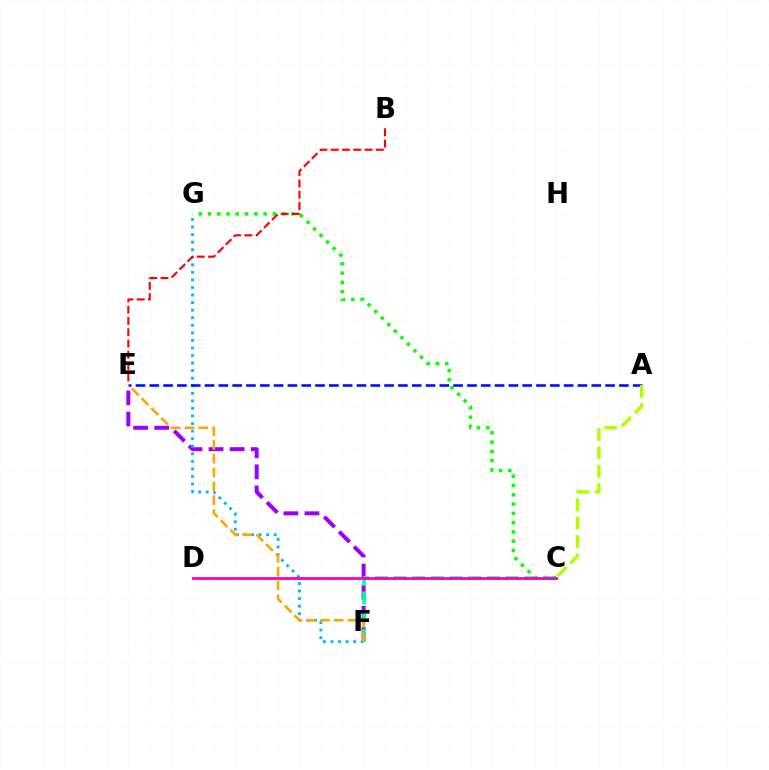{('C', 'G'): [{'color': '#08ff00', 'line_style': 'dotted', 'thickness': 2.52}], ('E', 'F'): [{'color': '#9b00ff', 'line_style': 'dashed', 'thickness': 2.86}, {'color': '#ffa500', 'line_style': 'dashed', 'thickness': 1.88}], ('F', 'G'): [{'color': '#00b5ff', 'line_style': 'dotted', 'thickness': 2.05}], ('C', 'F'): [{'color': '#00ff9d', 'line_style': 'dashed', 'thickness': 2.54}], ('C', 'D'): [{'color': '#ff00bd', 'line_style': 'solid', 'thickness': 2.03}], ('A', 'E'): [{'color': '#0010ff', 'line_style': 'dashed', 'thickness': 1.88}], ('A', 'C'): [{'color': '#b3ff00', 'line_style': 'dashed', 'thickness': 2.49}], ('B', 'E'): [{'color': '#ff0000', 'line_style': 'dashed', 'thickness': 1.53}]}